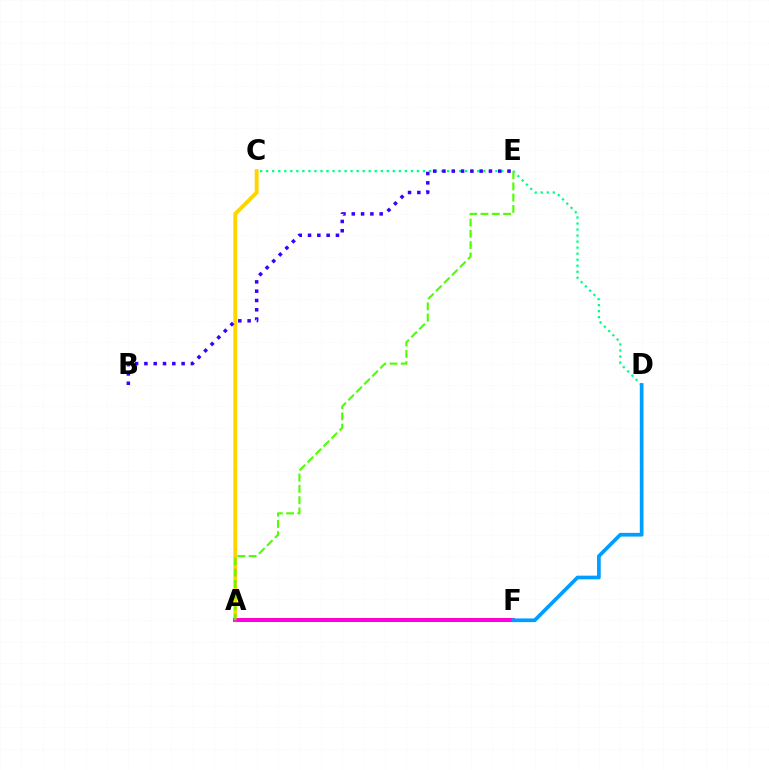{('A', 'F'): [{'color': '#ff0000', 'line_style': 'solid', 'thickness': 2.73}, {'color': '#ff00ed', 'line_style': 'solid', 'thickness': 2.61}], ('A', 'C'): [{'color': '#ffd500', 'line_style': 'solid', 'thickness': 2.8}], ('C', 'D'): [{'color': '#00ff86', 'line_style': 'dotted', 'thickness': 1.64}], ('B', 'E'): [{'color': '#3700ff', 'line_style': 'dotted', 'thickness': 2.53}], ('A', 'E'): [{'color': '#4fff00', 'line_style': 'dashed', 'thickness': 1.53}], ('D', 'F'): [{'color': '#009eff', 'line_style': 'solid', 'thickness': 2.67}]}